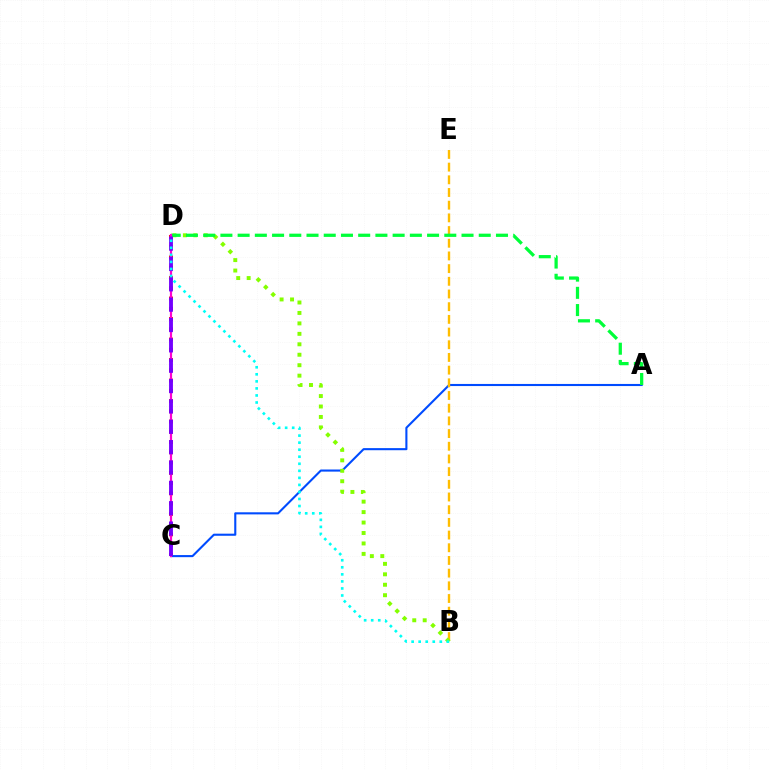{('A', 'C'): [{'color': '#004bff', 'line_style': 'solid', 'thickness': 1.51}], ('B', 'E'): [{'color': '#ffbd00', 'line_style': 'dashed', 'thickness': 1.72}], ('C', 'D'): [{'color': '#ff0000', 'line_style': 'dotted', 'thickness': 2.79}, {'color': '#ff00cf', 'line_style': 'solid', 'thickness': 1.58}, {'color': '#7200ff', 'line_style': 'dashed', 'thickness': 2.76}], ('B', 'D'): [{'color': '#84ff00', 'line_style': 'dotted', 'thickness': 2.84}, {'color': '#00fff6', 'line_style': 'dotted', 'thickness': 1.91}], ('A', 'D'): [{'color': '#00ff39', 'line_style': 'dashed', 'thickness': 2.34}]}